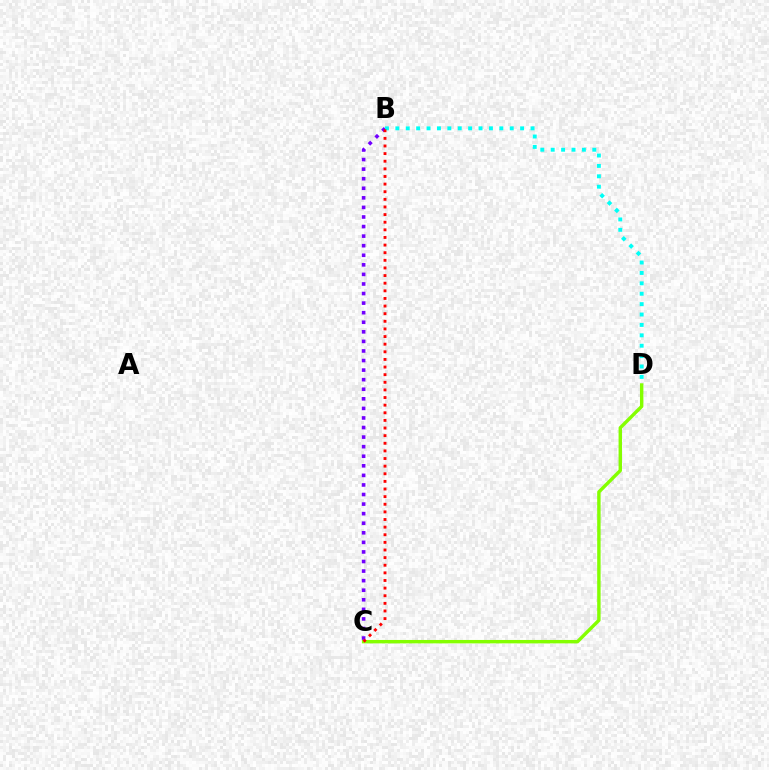{('B', 'C'): [{'color': '#7200ff', 'line_style': 'dotted', 'thickness': 2.6}, {'color': '#ff0000', 'line_style': 'dotted', 'thickness': 2.07}], ('B', 'D'): [{'color': '#00fff6', 'line_style': 'dotted', 'thickness': 2.82}], ('C', 'D'): [{'color': '#84ff00', 'line_style': 'solid', 'thickness': 2.46}]}